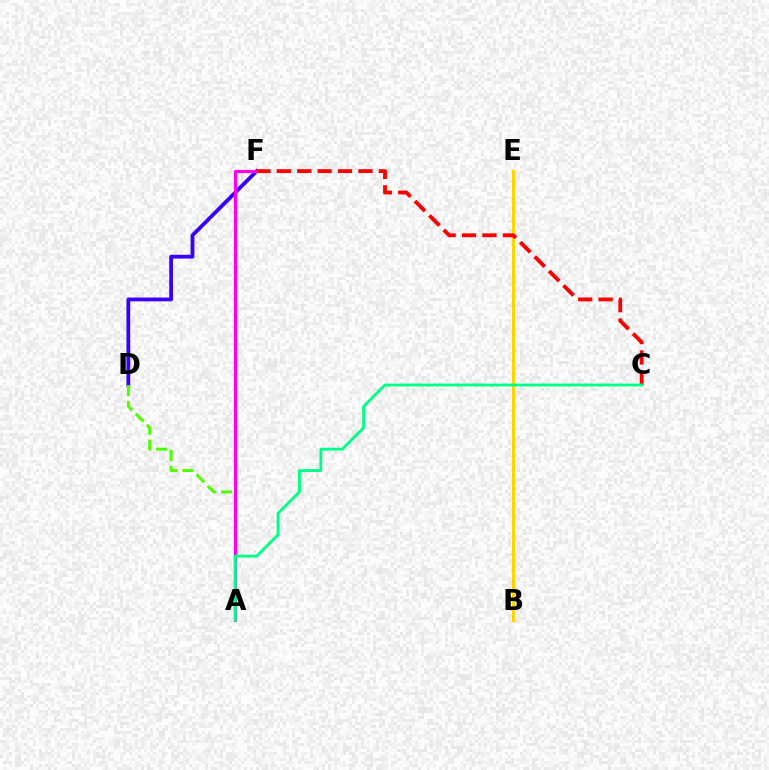{('B', 'E'): [{'color': '#009eff', 'line_style': 'dotted', 'thickness': 1.86}, {'color': '#ffd500', 'line_style': 'solid', 'thickness': 2.22}], ('D', 'F'): [{'color': '#3700ff', 'line_style': 'solid', 'thickness': 2.73}], ('A', 'D'): [{'color': '#4fff00', 'line_style': 'dashed', 'thickness': 2.16}], ('A', 'F'): [{'color': '#ff00ed', 'line_style': 'solid', 'thickness': 2.26}], ('C', 'F'): [{'color': '#ff0000', 'line_style': 'dashed', 'thickness': 2.77}], ('A', 'C'): [{'color': '#00ff86', 'line_style': 'solid', 'thickness': 2.05}]}